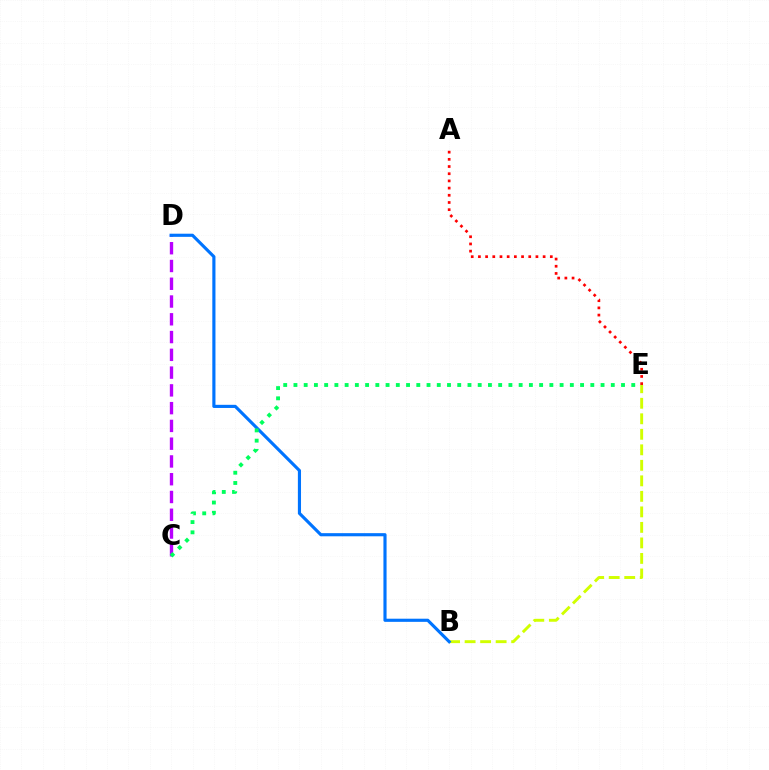{('B', 'E'): [{'color': '#d1ff00', 'line_style': 'dashed', 'thickness': 2.11}], ('C', 'D'): [{'color': '#b900ff', 'line_style': 'dashed', 'thickness': 2.41}], ('B', 'D'): [{'color': '#0074ff', 'line_style': 'solid', 'thickness': 2.26}], ('A', 'E'): [{'color': '#ff0000', 'line_style': 'dotted', 'thickness': 1.95}], ('C', 'E'): [{'color': '#00ff5c', 'line_style': 'dotted', 'thickness': 2.78}]}